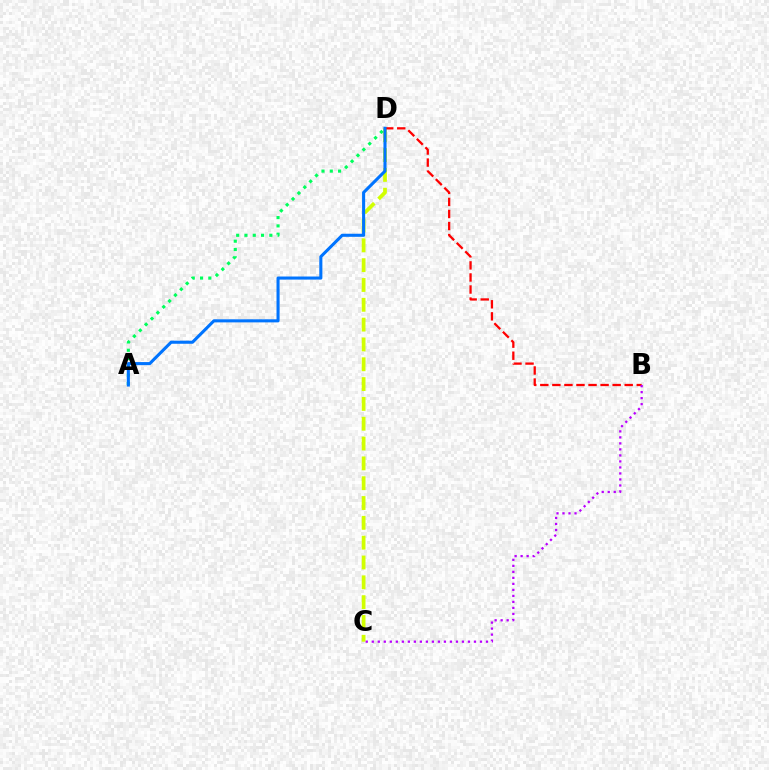{('C', 'D'): [{'color': '#d1ff00', 'line_style': 'dashed', 'thickness': 2.69}], ('B', 'D'): [{'color': '#ff0000', 'line_style': 'dashed', 'thickness': 1.64}], ('A', 'D'): [{'color': '#00ff5c', 'line_style': 'dotted', 'thickness': 2.25}, {'color': '#0074ff', 'line_style': 'solid', 'thickness': 2.22}], ('B', 'C'): [{'color': '#b900ff', 'line_style': 'dotted', 'thickness': 1.63}]}